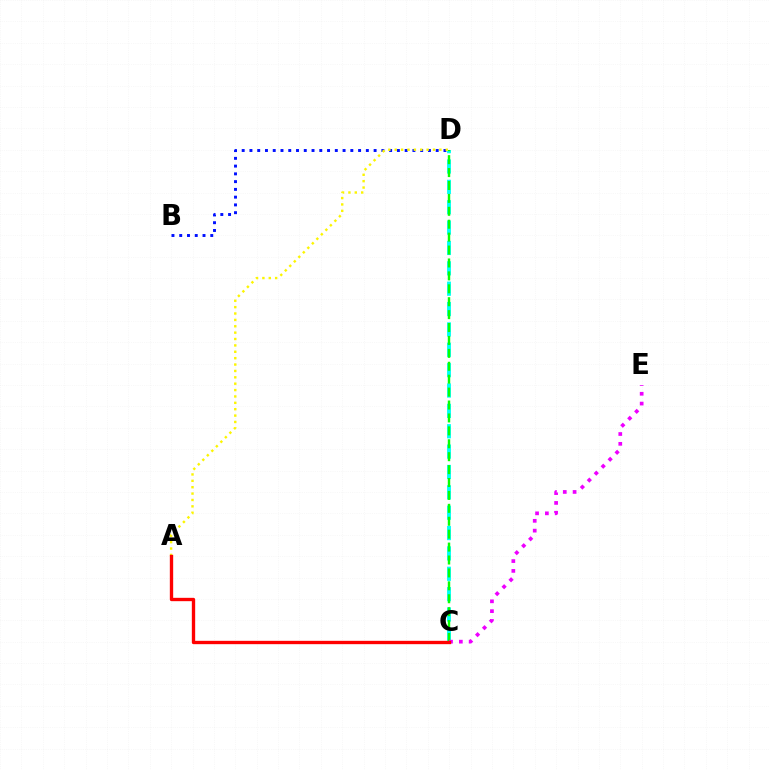{('B', 'D'): [{'color': '#0010ff', 'line_style': 'dotted', 'thickness': 2.11}], ('C', 'D'): [{'color': '#00fff6', 'line_style': 'dashed', 'thickness': 2.77}, {'color': '#08ff00', 'line_style': 'dashed', 'thickness': 1.75}], ('A', 'D'): [{'color': '#fcf500', 'line_style': 'dotted', 'thickness': 1.73}], ('C', 'E'): [{'color': '#ee00ff', 'line_style': 'dotted', 'thickness': 2.67}], ('A', 'C'): [{'color': '#ff0000', 'line_style': 'solid', 'thickness': 2.41}]}